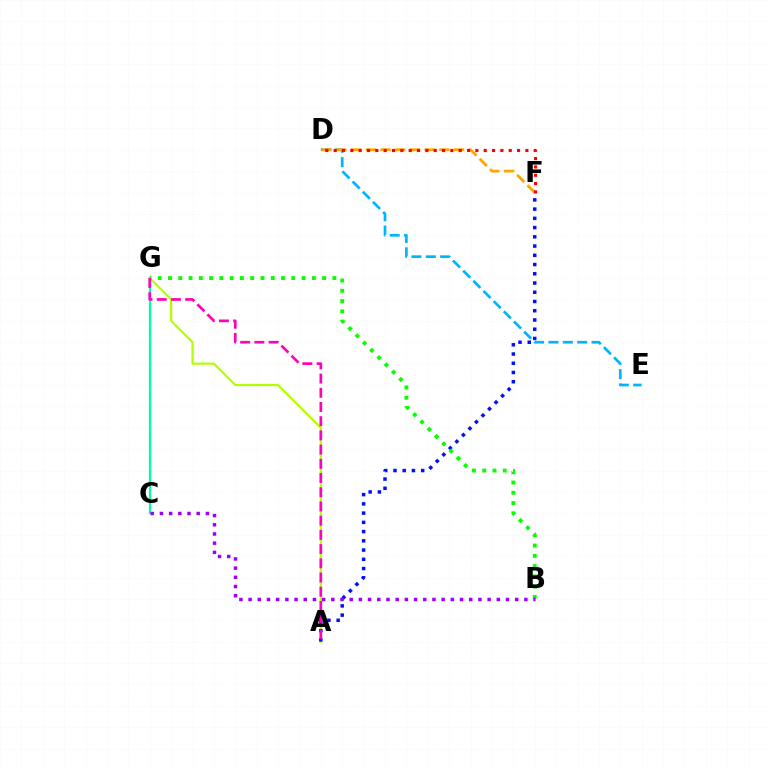{('C', 'G'): [{'color': '#00ff9d', 'line_style': 'solid', 'thickness': 1.63}], ('A', 'G'): [{'color': '#b3ff00', 'line_style': 'solid', 'thickness': 1.59}, {'color': '#ff00bd', 'line_style': 'dashed', 'thickness': 1.93}], ('D', 'E'): [{'color': '#00b5ff', 'line_style': 'dashed', 'thickness': 1.95}], ('D', 'F'): [{'color': '#ffa500', 'line_style': 'dashed', 'thickness': 2.0}, {'color': '#ff0000', 'line_style': 'dotted', 'thickness': 2.27}], ('A', 'F'): [{'color': '#0010ff', 'line_style': 'dotted', 'thickness': 2.51}], ('B', 'G'): [{'color': '#08ff00', 'line_style': 'dotted', 'thickness': 2.79}], ('B', 'C'): [{'color': '#9b00ff', 'line_style': 'dotted', 'thickness': 2.5}]}